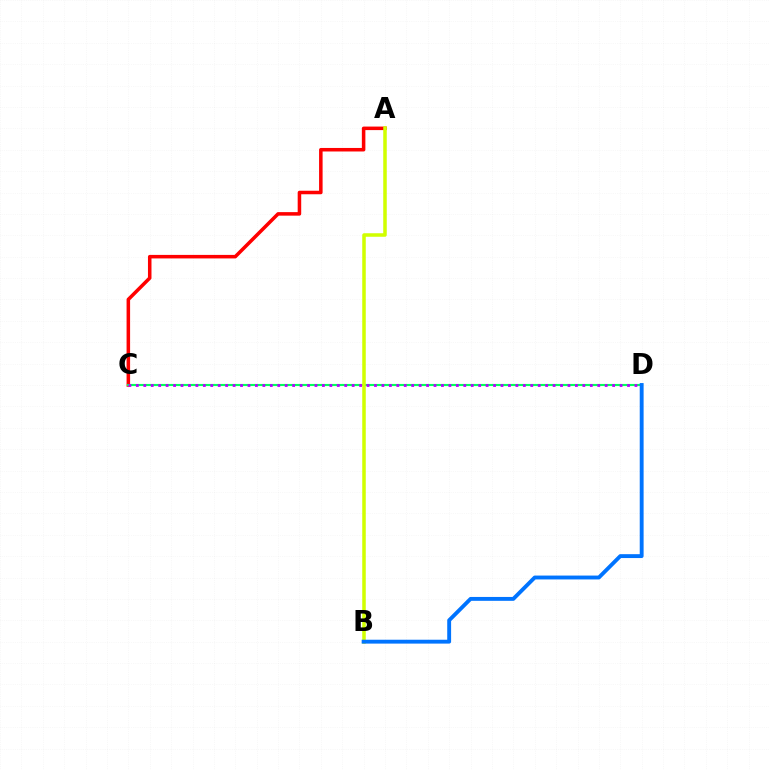{('A', 'C'): [{'color': '#ff0000', 'line_style': 'solid', 'thickness': 2.54}], ('C', 'D'): [{'color': '#00ff5c', 'line_style': 'solid', 'thickness': 1.53}, {'color': '#b900ff', 'line_style': 'dotted', 'thickness': 2.02}], ('A', 'B'): [{'color': '#d1ff00', 'line_style': 'solid', 'thickness': 2.54}], ('B', 'D'): [{'color': '#0074ff', 'line_style': 'solid', 'thickness': 2.79}]}